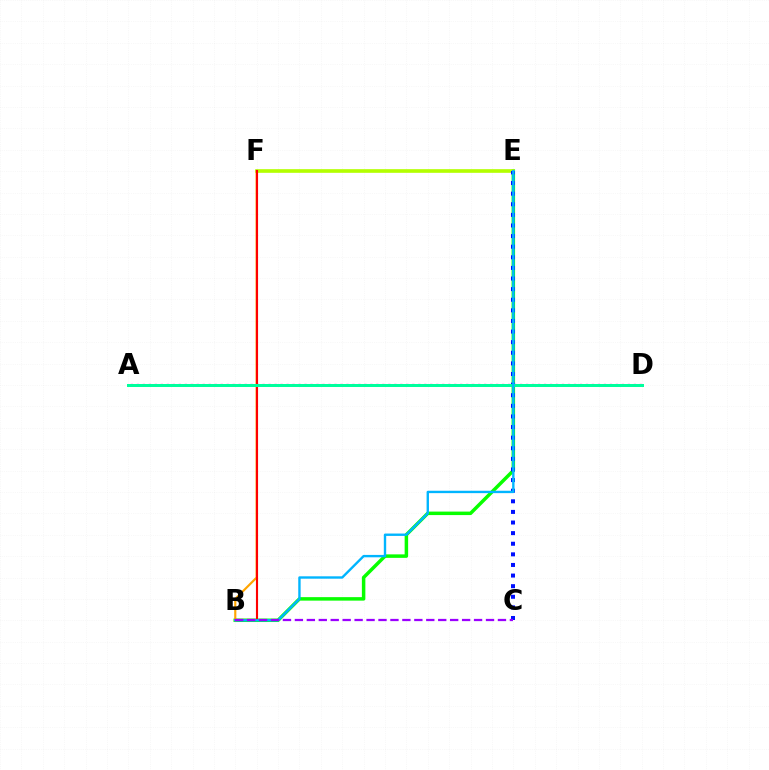{('B', 'E'): [{'color': '#08ff00', 'line_style': 'solid', 'thickness': 2.51}, {'color': '#00b5ff', 'line_style': 'solid', 'thickness': 1.72}], ('E', 'F'): [{'color': '#b3ff00', 'line_style': 'solid', 'thickness': 2.62}], ('C', 'E'): [{'color': '#0010ff', 'line_style': 'dotted', 'thickness': 2.88}], ('B', 'F'): [{'color': '#ffa500', 'line_style': 'solid', 'thickness': 1.56}, {'color': '#ff0000', 'line_style': 'solid', 'thickness': 1.53}], ('A', 'D'): [{'color': '#ff00bd', 'line_style': 'dotted', 'thickness': 1.63}, {'color': '#00ff9d', 'line_style': 'solid', 'thickness': 2.16}], ('B', 'C'): [{'color': '#9b00ff', 'line_style': 'dashed', 'thickness': 1.62}]}